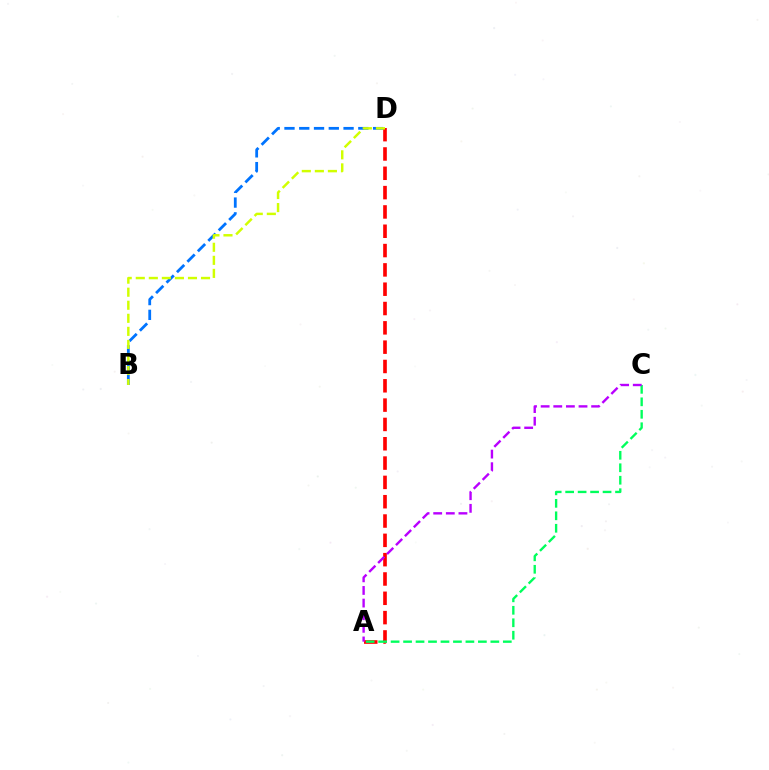{('B', 'D'): [{'color': '#0074ff', 'line_style': 'dashed', 'thickness': 2.01}, {'color': '#d1ff00', 'line_style': 'dashed', 'thickness': 1.77}], ('A', 'D'): [{'color': '#ff0000', 'line_style': 'dashed', 'thickness': 2.62}], ('A', 'C'): [{'color': '#00ff5c', 'line_style': 'dashed', 'thickness': 1.69}, {'color': '#b900ff', 'line_style': 'dashed', 'thickness': 1.71}]}